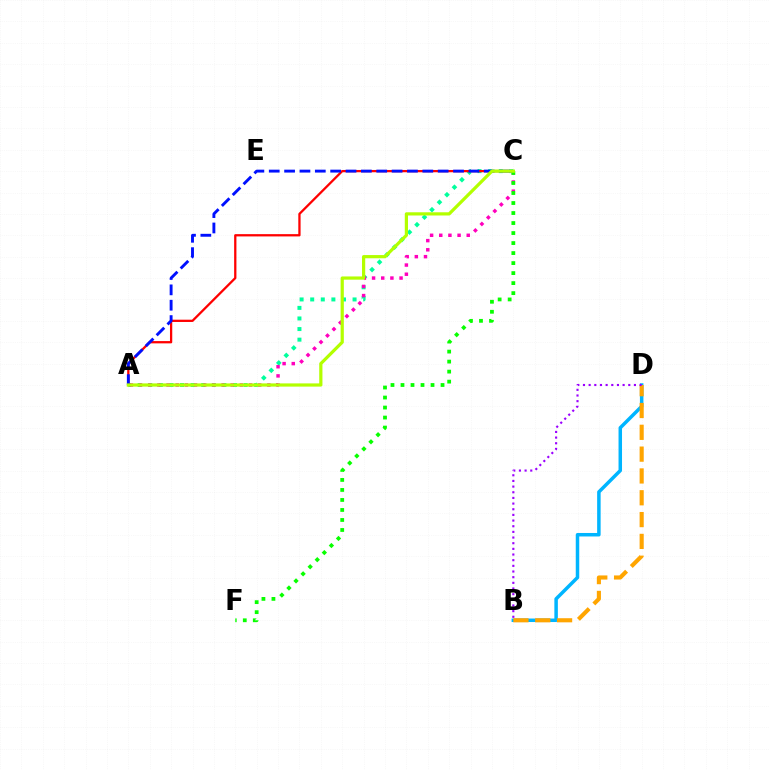{('A', 'C'): [{'color': '#00ff9d', 'line_style': 'dotted', 'thickness': 2.88}, {'color': '#ff0000', 'line_style': 'solid', 'thickness': 1.64}, {'color': '#ff00bd', 'line_style': 'dotted', 'thickness': 2.49}, {'color': '#0010ff', 'line_style': 'dashed', 'thickness': 2.09}, {'color': '#b3ff00', 'line_style': 'solid', 'thickness': 2.31}], ('B', 'D'): [{'color': '#00b5ff', 'line_style': 'solid', 'thickness': 2.52}, {'color': '#ffa500', 'line_style': 'dashed', 'thickness': 2.96}, {'color': '#9b00ff', 'line_style': 'dotted', 'thickness': 1.54}], ('C', 'F'): [{'color': '#08ff00', 'line_style': 'dotted', 'thickness': 2.72}]}